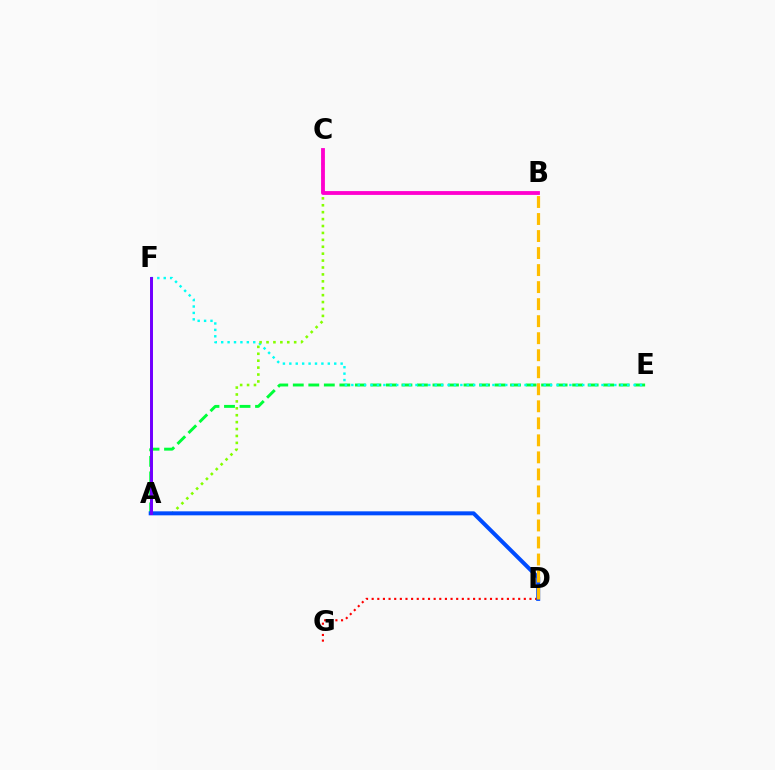{('A', 'E'): [{'color': '#00ff39', 'line_style': 'dashed', 'thickness': 2.11}], ('E', 'F'): [{'color': '#00fff6', 'line_style': 'dotted', 'thickness': 1.74}], ('D', 'G'): [{'color': '#ff0000', 'line_style': 'dotted', 'thickness': 1.53}], ('A', 'C'): [{'color': '#84ff00', 'line_style': 'dotted', 'thickness': 1.88}], ('A', 'D'): [{'color': '#004bff', 'line_style': 'solid', 'thickness': 2.88}], ('B', 'C'): [{'color': '#ff00cf', 'line_style': 'solid', 'thickness': 2.76}], ('A', 'F'): [{'color': '#7200ff', 'line_style': 'solid', 'thickness': 2.14}], ('B', 'D'): [{'color': '#ffbd00', 'line_style': 'dashed', 'thickness': 2.31}]}